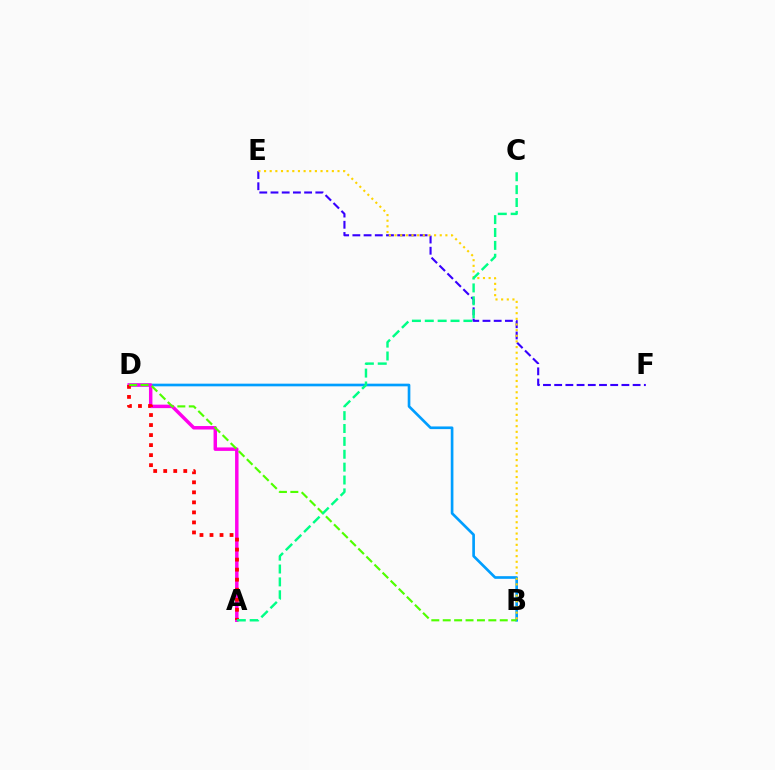{('E', 'F'): [{'color': '#3700ff', 'line_style': 'dashed', 'thickness': 1.52}], ('B', 'D'): [{'color': '#009eff', 'line_style': 'solid', 'thickness': 1.92}, {'color': '#4fff00', 'line_style': 'dashed', 'thickness': 1.55}], ('B', 'E'): [{'color': '#ffd500', 'line_style': 'dotted', 'thickness': 1.54}], ('A', 'D'): [{'color': '#ff00ed', 'line_style': 'solid', 'thickness': 2.49}, {'color': '#ff0000', 'line_style': 'dotted', 'thickness': 2.72}], ('A', 'C'): [{'color': '#00ff86', 'line_style': 'dashed', 'thickness': 1.75}]}